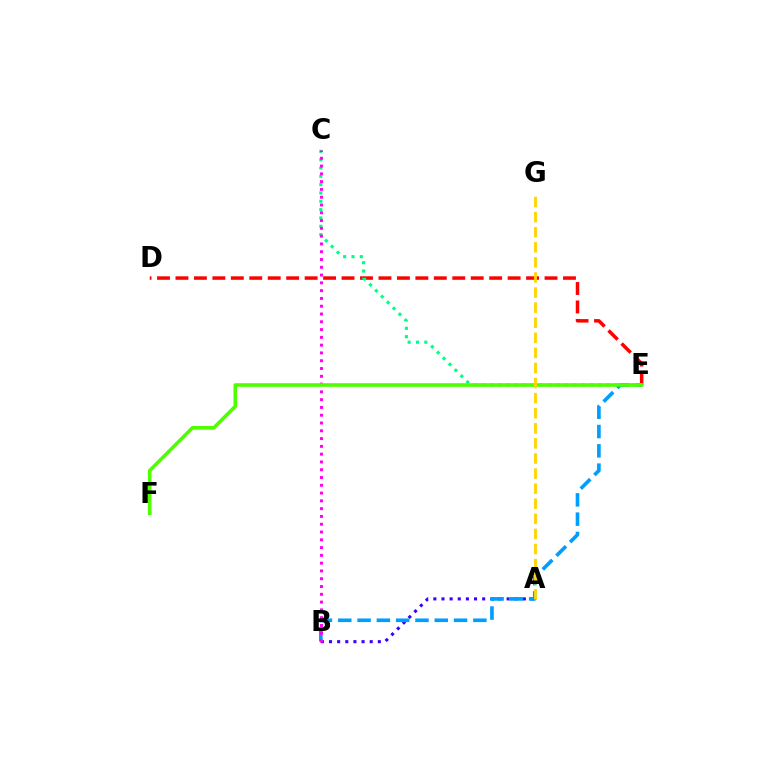{('D', 'E'): [{'color': '#ff0000', 'line_style': 'dashed', 'thickness': 2.51}], ('A', 'B'): [{'color': '#3700ff', 'line_style': 'dotted', 'thickness': 2.21}], ('C', 'E'): [{'color': '#00ff86', 'line_style': 'dotted', 'thickness': 2.26}], ('B', 'E'): [{'color': '#009eff', 'line_style': 'dashed', 'thickness': 2.62}], ('B', 'C'): [{'color': '#ff00ed', 'line_style': 'dotted', 'thickness': 2.12}], ('E', 'F'): [{'color': '#4fff00', 'line_style': 'solid', 'thickness': 2.6}], ('A', 'G'): [{'color': '#ffd500', 'line_style': 'dashed', 'thickness': 2.05}]}